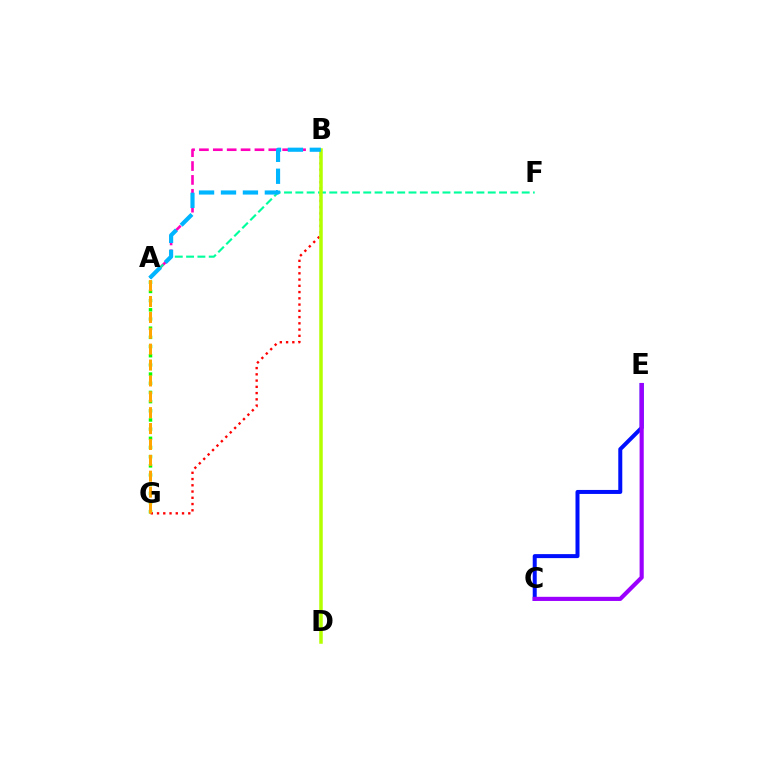{('A', 'B'): [{'color': '#ff00bd', 'line_style': 'dashed', 'thickness': 1.89}, {'color': '#00b5ff', 'line_style': 'dashed', 'thickness': 2.98}], ('A', 'G'): [{'color': '#08ff00', 'line_style': 'dotted', 'thickness': 2.49}, {'color': '#ffa500', 'line_style': 'dashed', 'thickness': 2.16}], ('A', 'F'): [{'color': '#00ff9d', 'line_style': 'dashed', 'thickness': 1.54}], ('B', 'G'): [{'color': '#ff0000', 'line_style': 'dotted', 'thickness': 1.7}], ('C', 'E'): [{'color': '#0010ff', 'line_style': 'solid', 'thickness': 2.88}, {'color': '#9b00ff', 'line_style': 'solid', 'thickness': 2.98}], ('B', 'D'): [{'color': '#b3ff00', 'line_style': 'solid', 'thickness': 2.52}]}